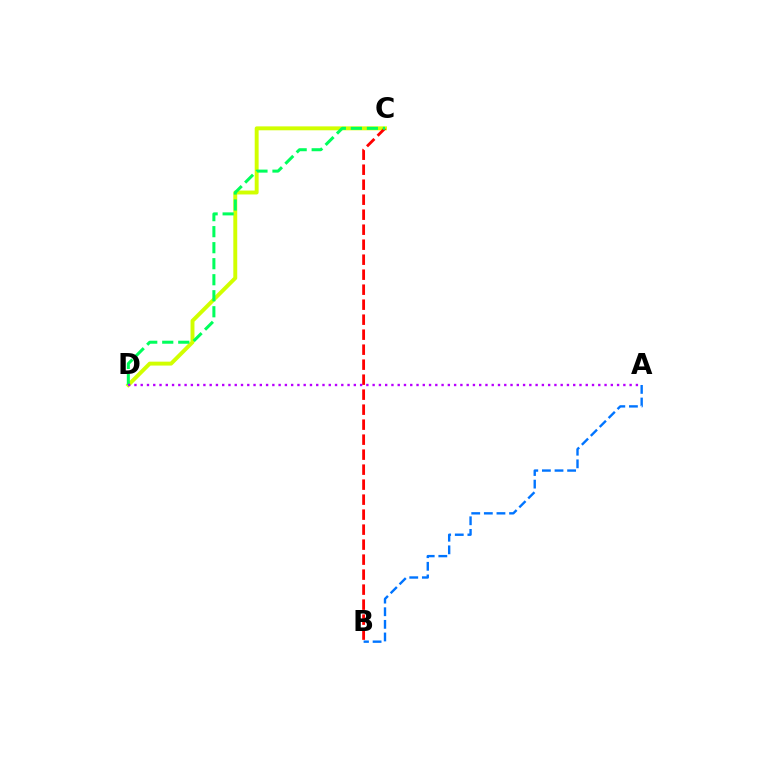{('C', 'D'): [{'color': '#d1ff00', 'line_style': 'solid', 'thickness': 2.82}, {'color': '#00ff5c', 'line_style': 'dashed', 'thickness': 2.18}], ('A', 'B'): [{'color': '#0074ff', 'line_style': 'dashed', 'thickness': 1.71}], ('B', 'C'): [{'color': '#ff0000', 'line_style': 'dashed', 'thickness': 2.04}], ('A', 'D'): [{'color': '#b900ff', 'line_style': 'dotted', 'thickness': 1.7}]}